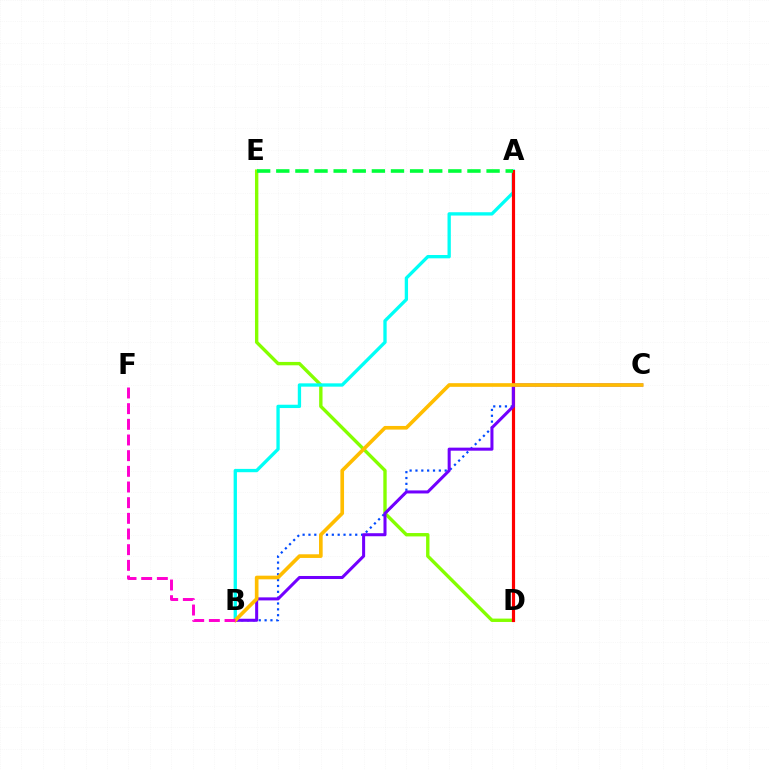{('D', 'E'): [{'color': '#84ff00', 'line_style': 'solid', 'thickness': 2.43}], ('A', 'B'): [{'color': '#00fff6', 'line_style': 'solid', 'thickness': 2.39}, {'color': '#004bff', 'line_style': 'dotted', 'thickness': 1.59}], ('A', 'D'): [{'color': '#ff0000', 'line_style': 'solid', 'thickness': 2.29}], ('B', 'C'): [{'color': '#7200ff', 'line_style': 'solid', 'thickness': 2.19}, {'color': '#ffbd00', 'line_style': 'solid', 'thickness': 2.63}], ('A', 'E'): [{'color': '#00ff39', 'line_style': 'dashed', 'thickness': 2.6}], ('B', 'F'): [{'color': '#ff00cf', 'line_style': 'dashed', 'thickness': 2.13}]}